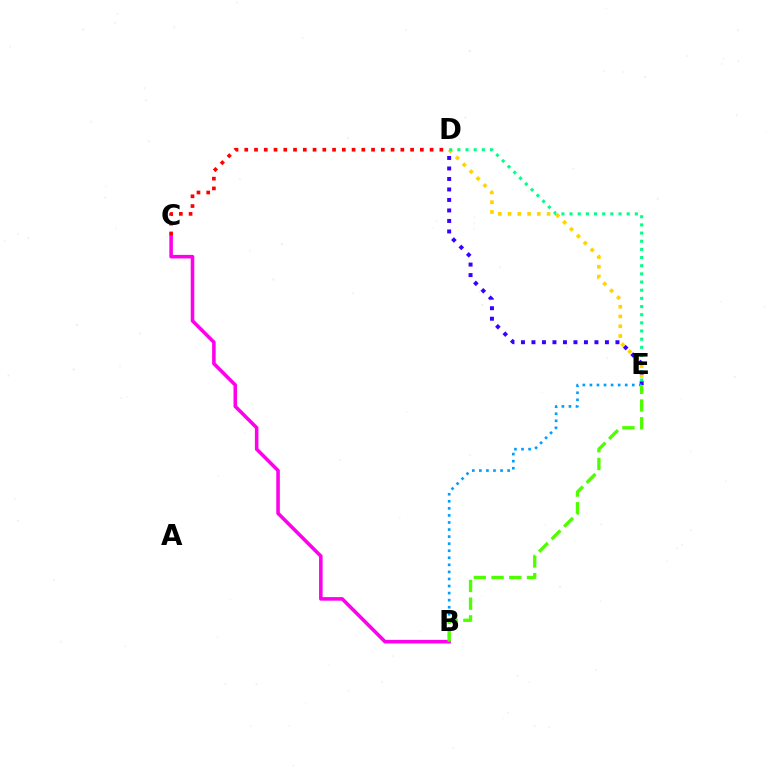{('D', 'E'): [{'color': '#ffd500', 'line_style': 'dotted', 'thickness': 2.65}, {'color': '#3700ff', 'line_style': 'dotted', 'thickness': 2.85}, {'color': '#00ff86', 'line_style': 'dotted', 'thickness': 2.22}], ('B', 'C'): [{'color': '#ff00ed', 'line_style': 'solid', 'thickness': 2.56}], ('B', 'E'): [{'color': '#009eff', 'line_style': 'dotted', 'thickness': 1.92}, {'color': '#4fff00', 'line_style': 'dashed', 'thickness': 2.41}], ('C', 'D'): [{'color': '#ff0000', 'line_style': 'dotted', 'thickness': 2.65}]}